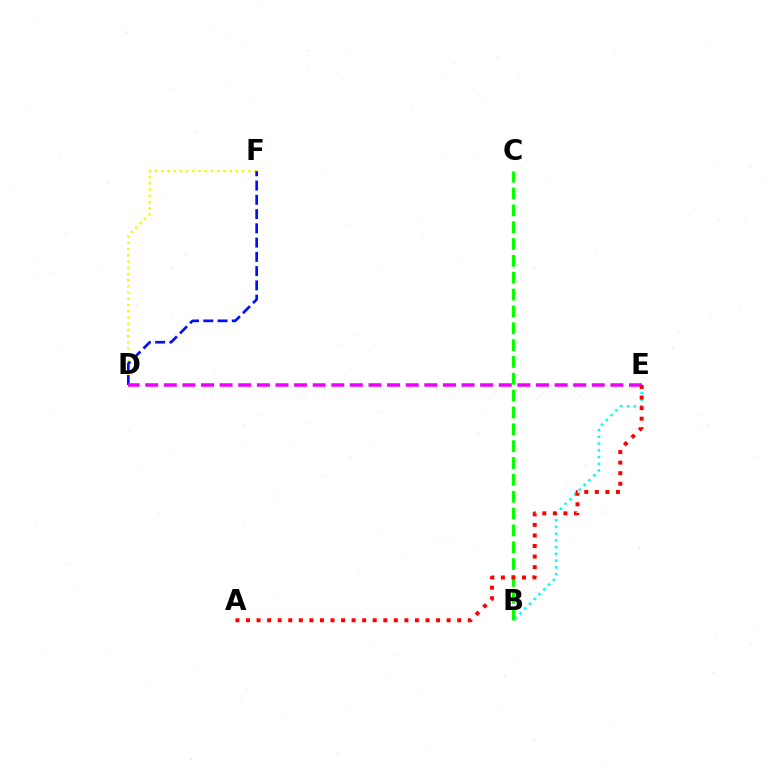{('D', 'F'): [{'color': '#fcf500', 'line_style': 'dotted', 'thickness': 1.69}, {'color': '#0010ff', 'line_style': 'dashed', 'thickness': 1.94}], ('B', 'E'): [{'color': '#00fff6', 'line_style': 'dotted', 'thickness': 1.83}], ('D', 'E'): [{'color': '#ee00ff', 'line_style': 'dashed', 'thickness': 2.53}], ('B', 'C'): [{'color': '#08ff00', 'line_style': 'dashed', 'thickness': 2.29}], ('A', 'E'): [{'color': '#ff0000', 'line_style': 'dotted', 'thickness': 2.87}]}